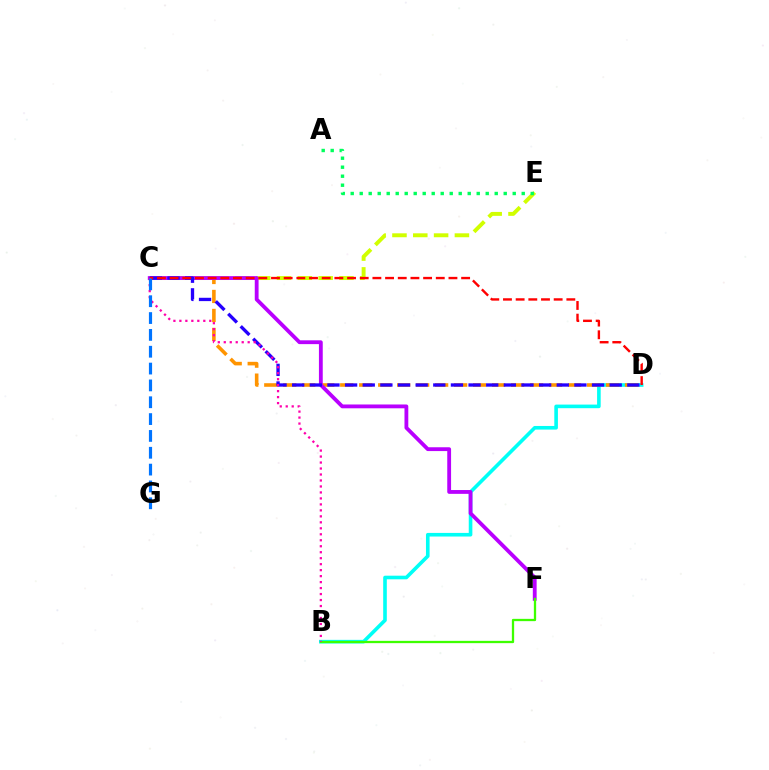{('B', 'D'): [{'color': '#00fff6', 'line_style': 'solid', 'thickness': 2.6}], ('C', 'D'): [{'color': '#ff9400', 'line_style': 'dashed', 'thickness': 2.58}, {'color': '#2500ff', 'line_style': 'dashed', 'thickness': 2.4}, {'color': '#ff0000', 'line_style': 'dashed', 'thickness': 1.72}], ('C', 'E'): [{'color': '#d1ff00', 'line_style': 'dashed', 'thickness': 2.83}], ('C', 'F'): [{'color': '#b900ff', 'line_style': 'solid', 'thickness': 2.75}], ('B', 'F'): [{'color': '#3dff00', 'line_style': 'solid', 'thickness': 1.65}], ('A', 'E'): [{'color': '#00ff5c', 'line_style': 'dotted', 'thickness': 2.45}], ('B', 'C'): [{'color': '#ff00ac', 'line_style': 'dotted', 'thickness': 1.62}], ('C', 'G'): [{'color': '#0074ff', 'line_style': 'dashed', 'thickness': 2.29}]}